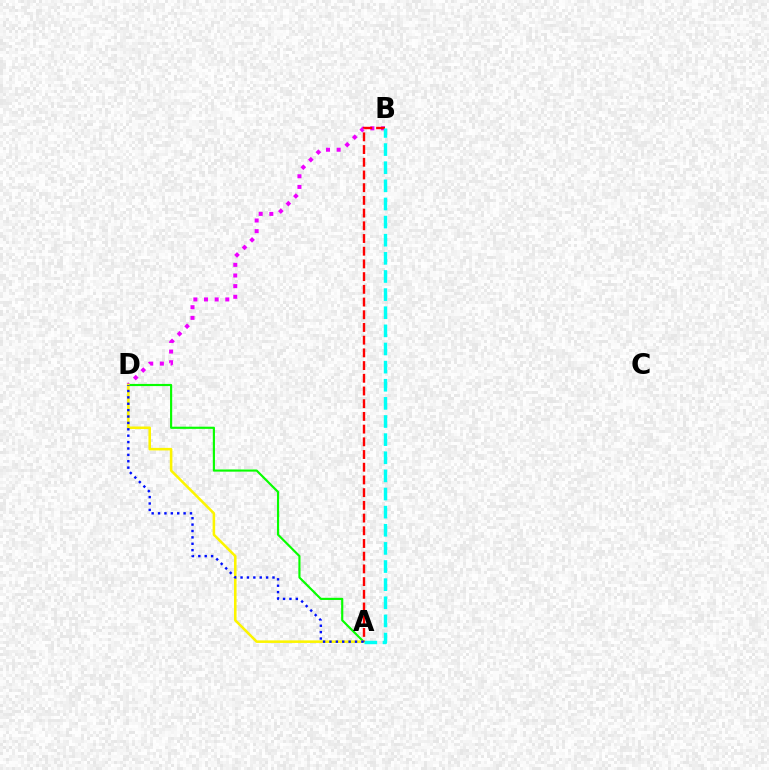{('B', 'D'): [{'color': '#ee00ff', 'line_style': 'dotted', 'thickness': 2.89}], ('A', 'D'): [{'color': '#08ff00', 'line_style': 'solid', 'thickness': 1.55}, {'color': '#fcf500', 'line_style': 'solid', 'thickness': 1.84}, {'color': '#0010ff', 'line_style': 'dotted', 'thickness': 1.74}], ('A', 'B'): [{'color': '#ff0000', 'line_style': 'dashed', 'thickness': 1.73}, {'color': '#00fff6', 'line_style': 'dashed', 'thickness': 2.46}]}